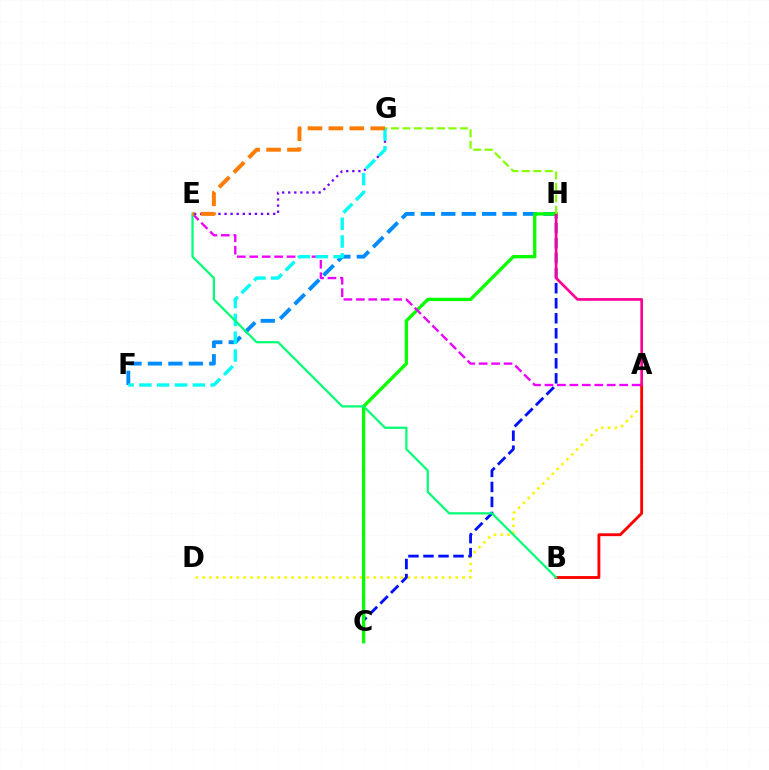{('A', 'D'): [{'color': '#fcf500', 'line_style': 'dotted', 'thickness': 1.86}], ('F', 'H'): [{'color': '#008cff', 'line_style': 'dashed', 'thickness': 2.78}], ('C', 'H'): [{'color': '#0010ff', 'line_style': 'dashed', 'thickness': 2.04}, {'color': '#08ff00', 'line_style': 'solid', 'thickness': 2.38}], ('A', 'E'): [{'color': '#ee00ff', 'line_style': 'dashed', 'thickness': 1.69}], ('E', 'G'): [{'color': '#7200ff', 'line_style': 'dotted', 'thickness': 1.65}, {'color': '#ff7c00', 'line_style': 'dashed', 'thickness': 2.84}], ('A', 'B'): [{'color': '#ff0000', 'line_style': 'solid', 'thickness': 2.05}], ('A', 'H'): [{'color': '#ff0094', 'line_style': 'solid', 'thickness': 1.92}], ('G', 'H'): [{'color': '#84ff00', 'line_style': 'dashed', 'thickness': 1.56}], ('F', 'G'): [{'color': '#00fff6', 'line_style': 'dashed', 'thickness': 2.42}], ('B', 'E'): [{'color': '#00ff74', 'line_style': 'solid', 'thickness': 1.59}]}